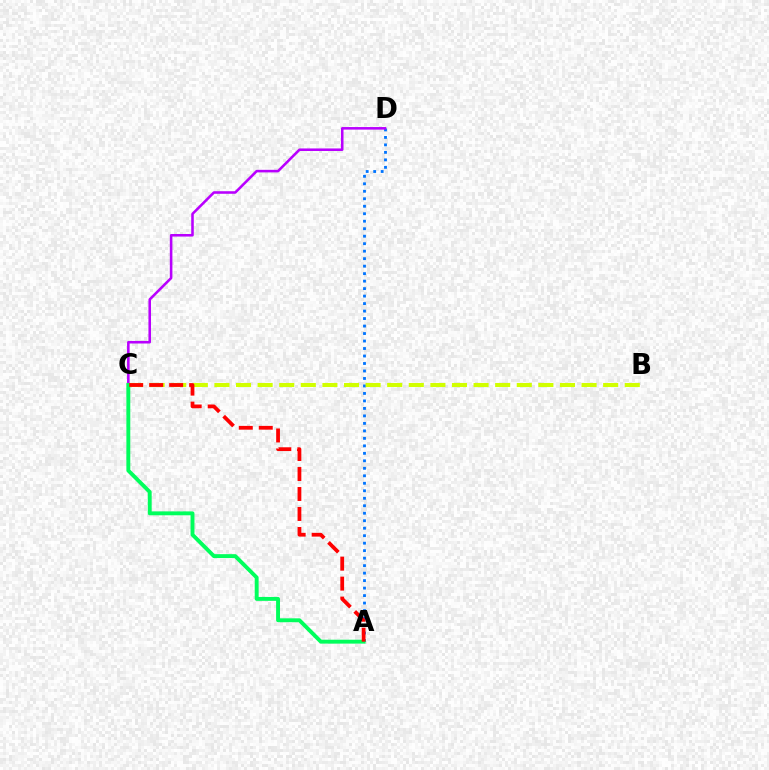{('A', 'D'): [{'color': '#0074ff', 'line_style': 'dotted', 'thickness': 2.03}], ('C', 'D'): [{'color': '#b900ff', 'line_style': 'solid', 'thickness': 1.85}], ('B', 'C'): [{'color': '#d1ff00', 'line_style': 'dashed', 'thickness': 2.93}], ('A', 'C'): [{'color': '#00ff5c', 'line_style': 'solid', 'thickness': 2.81}, {'color': '#ff0000', 'line_style': 'dashed', 'thickness': 2.71}]}